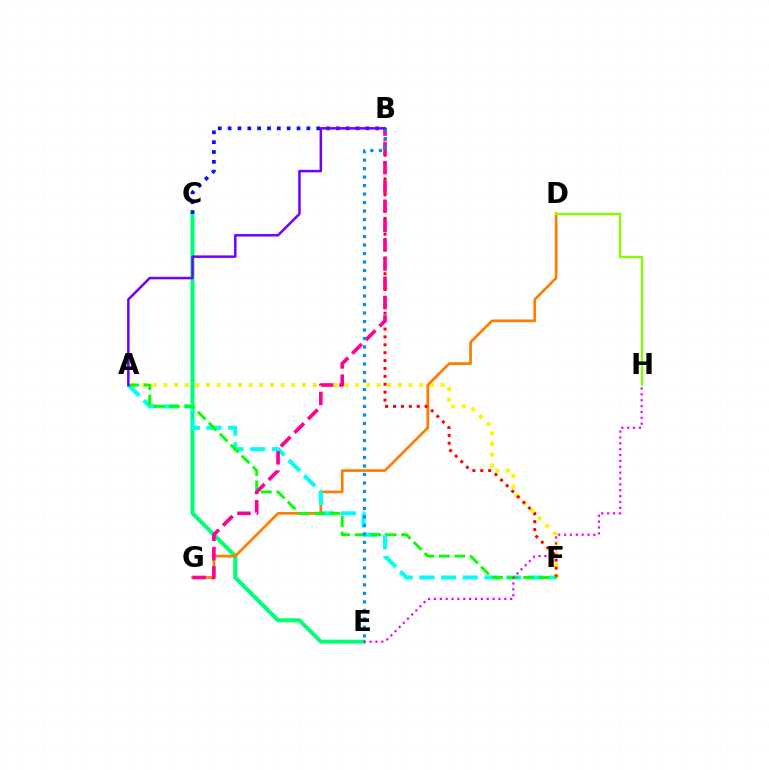{('C', 'E'): [{'color': '#00ff74', 'line_style': 'solid', 'thickness': 2.89}], ('A', 'F'): [{'color': '#fcf500', 'line_style': 'dotted', 'thickness': 2.9}, {'color': '#00fff6', 'line_style': 'dashed', 'thickness': 2.94}, {'color': '#08ff00', 'line_style': 'dashed', 'thickness': 2.11}], ('D', 'G'): [{'color': '#ff7c00', 'line_style': 'solid', 'thickness': 1.95}], ('B', 'C'): [{'color': '#0010ff', 'line_style': 'dotted', 'thickness': 2.67}], ('D', 'H'): [{'color': '#84ff00', 'line_style': 'solid', 'thickness': 1.66}], ('B', 'F'): [{'color': '#ff0000', 'line_style': 'dotted', 'thickness': 2.15}], ('B', 'G'): [{'color': '#ff0094', 'line_style': 'dashed', 'thickness': 2.62}], ('B', 'E'): [{'color': '#008cff', 'line_style': 'dotted', 'thickness': 2.31}], ('E', 'H'): [{'color': '#ee00ff', 'line_style': 'dotted', 'thickness': 1.59}], ('A', 'B'): [{'color': '#7200ff', 'line_style': 'solid', 'thickness': 1.81}]}